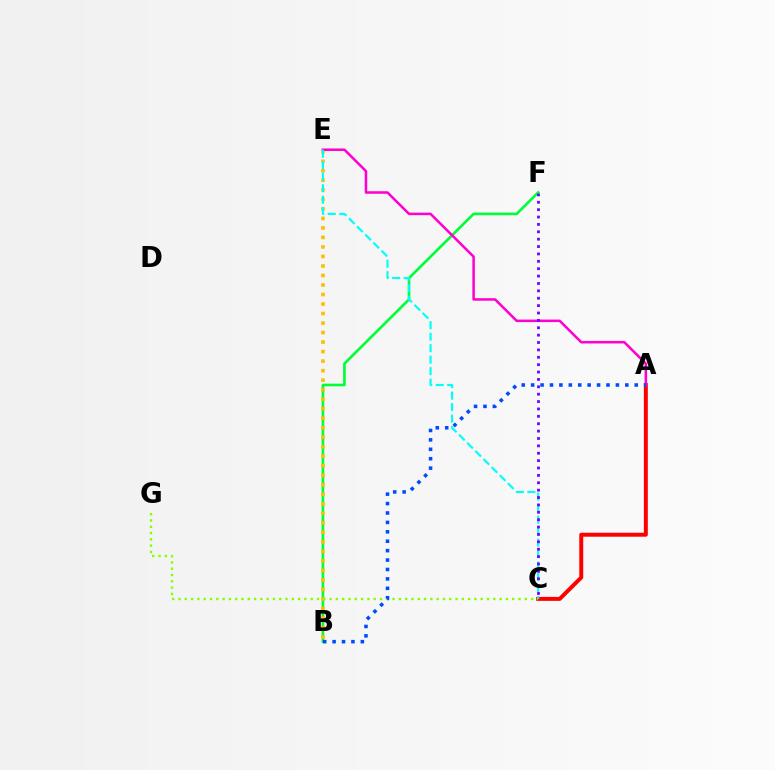{('A', 'C'): [{'color': '#ff0000', 'line_style': 'solid', 'thickness': 2.85}], ('B', 'F'): [{'color': '#00ff39', 'line_style': 'solid', 'thickness': 1.92}], ('B', 'E'): [{'color': '#ffbd00', 'line_style': 'dotted', 'thickness': 2.58}], ('A', 'E'): [{'color': '#ff00cf', 'line_style': 'solid', 'thickness': 1.82}], ('C', 'E'): [{'color': '#00fff6', 'line_style': 'dashed', 'thickness': 1.56}], ('C', 'G'): [{'color': '#84ff00', 'line_style': 'dotted', 'thickness': 1.71}], ('C', 'F'): [{'color': '#7200ff', 'line_style': 'dotted', 'thickness': 2.01}], ('A', 'B'): [{'color': '#004bff', 'line_style': 'dotted', 'thickness': 2.56}]}